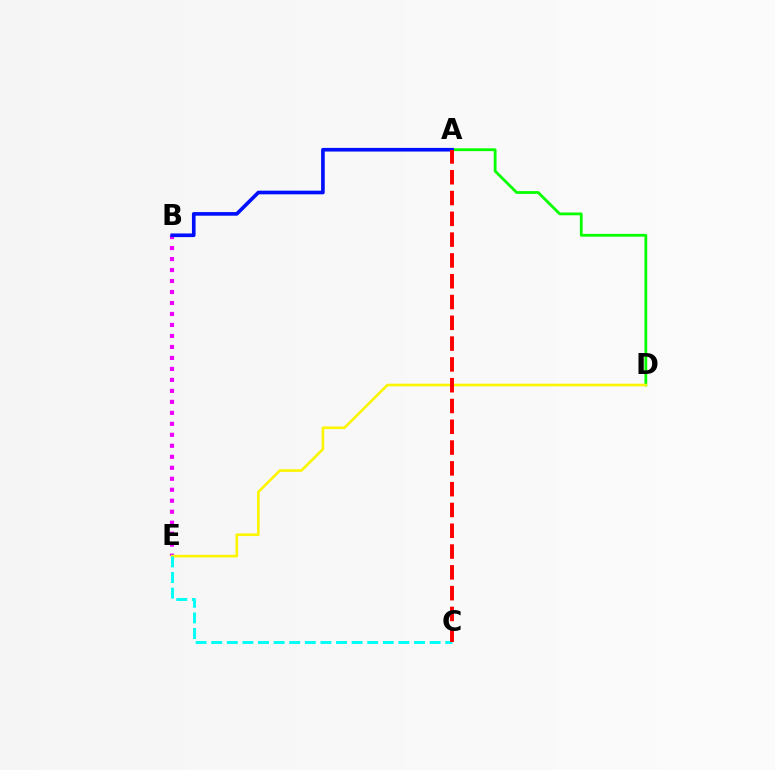{('B', 'E'): [{'color': '#ee00ff', 'line_style': 'dotted', 'thickness': 2.98}], ('A', 'D'): [{'color': '#08ff00', 'line_style': 'solid', 'thickness': 2.02}], ('A', 'B'): [{'color': '#0010ff', 'line_style': 'solid', 'thickness': 2.62}], ('D', 'E'): [{'color': '#fcf500', 'line_style': 'solid', 'thickness': 1.9}], ('C', 'E'): [{'color': '#00fff6', 'line_style': 'dashed', 'thickness': 2.12}], ('A', 'C'): [{'color': '#ff0000', 'line_style': 'dashed', 'thickness': 2.83}]}